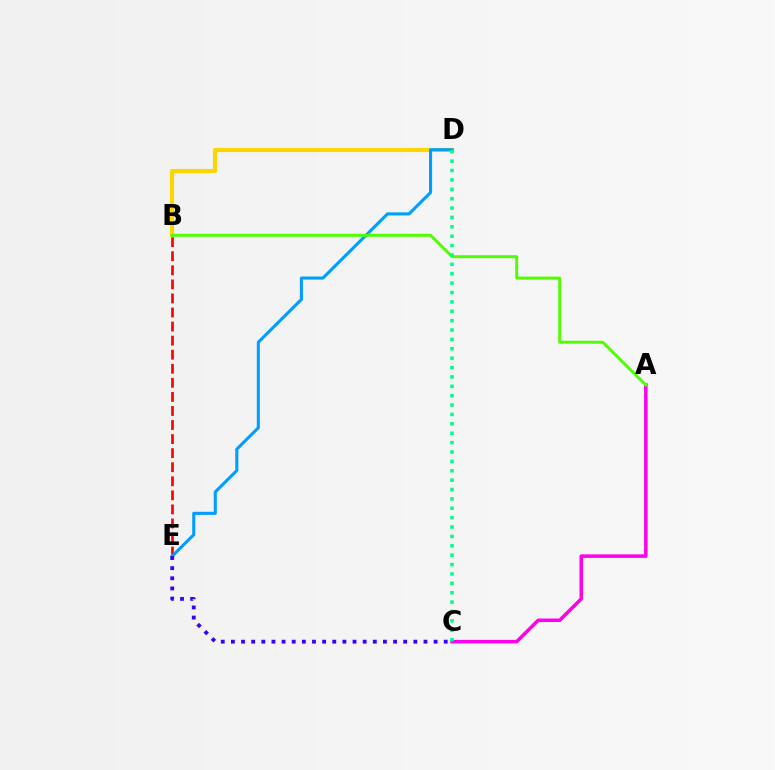{('B', 'D'): [{'color': '#ffd500', 'line_style': 'solid', 'thickness': 2.96}], ('B', 'E'): [{'color': '#ff0000', 'line_style': 'dashed', 'thickness': 1.91}], ('D', 'E'): [{'color': '#009eff', 'line_style': 'solid', 'thickness': 2.22}], ('C', 'E'): [{'color': '#3700ff', 'line_style': 'dotted', 'thickness': 2.75}], ('A', 'C'): [{'color': '#ff00ed', 'line_style': 'solid', 'thickness': 2.54}], ('A', 'B'): [{'color': '#4fff00', 'line_style': 'solid', 'thickness': 2.13}], ('C', 'D'): [{'color': '#00ff86', 'line_style': 'dotted', 'thickness': 2.55}]}